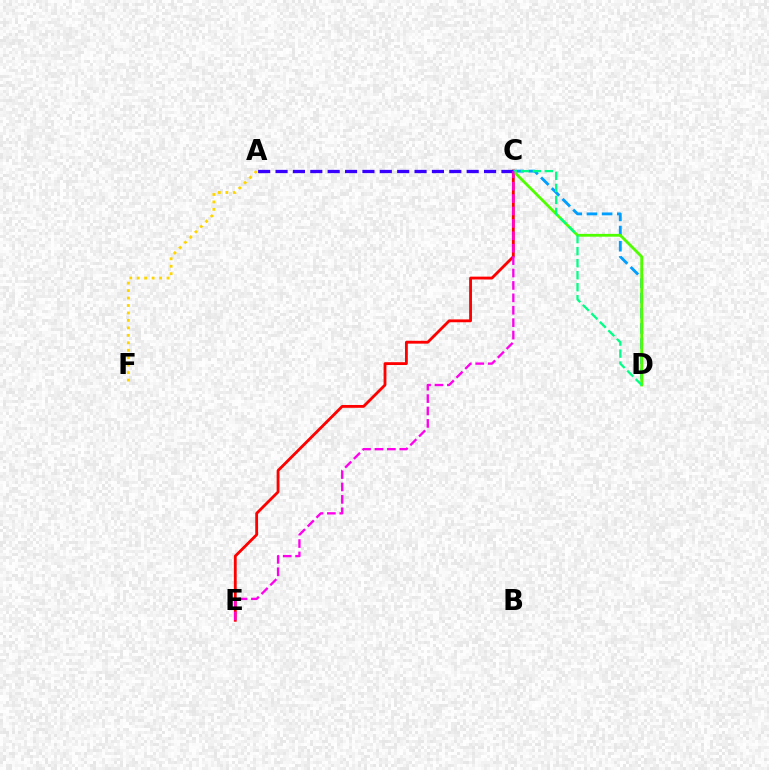{('C', 'D'): [{'color': '#009eff', 'line_style': 'dashed', 'thickness': 2.06}, {'color': '#4fff00', 'line_style': 'solid', 'thickness': 2.02}, {'color': '#00ff86', 'line_style': 'dashed', 'thickness': 1.63}], ('A', 'F'): [{'color': '#ffd500', 'line_style': 'dotted', 'thickness': 2.03}], ('C', 'E'): [{'color': '#ff0000', 'line_style': 'solid', 'thickness': 2.04}, {'color': '#ff00ed', 'line_style': 'dashed', 'thickness': 1.69}], ('A', 'C'): [{'color': '#3700ff', 'line_style': 'dashed', 'thickness': 2.36}]}